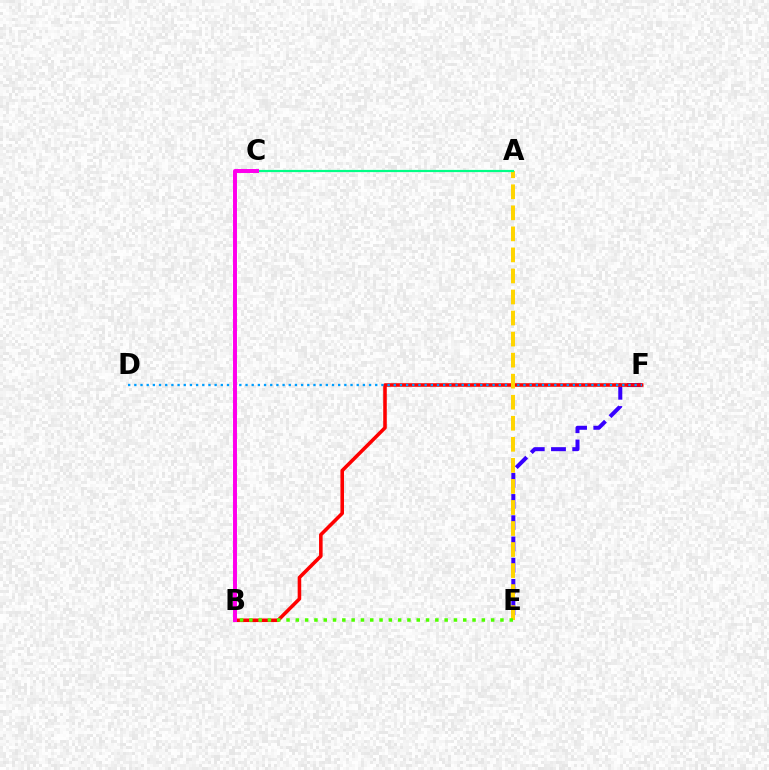{('E', 'F'): [{'color': '#3700ff', 'line_style': 'dashed', 'thickness': 2.88}], ('B', 'F'): [{'color': '#ff0000', 'line_style': 'solid', 'thickness': 2.57}], ('D', 'F'): [{'color': '#009eff', 'line_style': 'dotted', 'thickness': 1.68}], ('A', 'E'): [{'color': '#ffd500', 'line_style': 'dashed', 'thickness': 2.86}], ('A', 'C'): [{'color': '#00ff86', 'line_style': 'solid', 'thickness': 1.58}], ('B', 'C'): [{'color': '#ff00ed', 'line_style': 'solid', 'thickness': 2.86}], ('B', 'E'): [{'color': '#4fff00', 'line_style': 'dotted', 'thickness': 2.53}]}